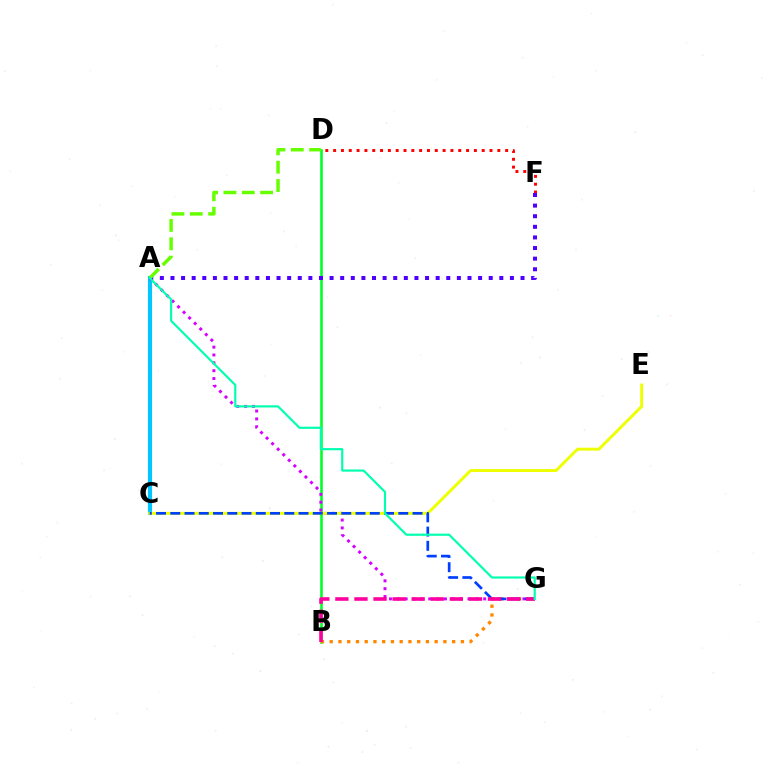{('D', 'F'): [{'color': '#ff0000', 'line_style': 'dotted', 'thickness': 2.12}], ('B', 'D'): [{'color': '#00ff27', 'line_style': 'solid', 'thickness': 1.87}], ('A', 'C'): [{'color': '#00c7ff', 'line_style': 'solid', 'thickness': 2.98}], ('A', 'F'): [{'color': '#4f00ff', 'line_style': 'dotted', 'thickness': 2.88}], ('A', 'G'): [{'color': '#d600ff', 'line_style': 'dotted', 'thickness': 2.13}, {'color': '#00ffaf', 'line_style': 'solid', 'thickness': 1.56}], ('C', 'E'): [{'color': '#eeff00', 'line_style': 'solid', 'thickness': 2.1}], ('B', 'G'): [{'color': '#ff8800', 'line_style': 'dotted', 'thickness': 2.38}, {'color': '#ff00a0', 'line_style': 'dashed', 'thickness': 2.59}], ('C', 'G'): [{'color': '#003fff', 'line_style': 'dashed', 'thickness': 1.94}], ('A', 'D'): [{'color': '#66ff00', 'line_style': 'dashed', 'thickness': 2.49}]}